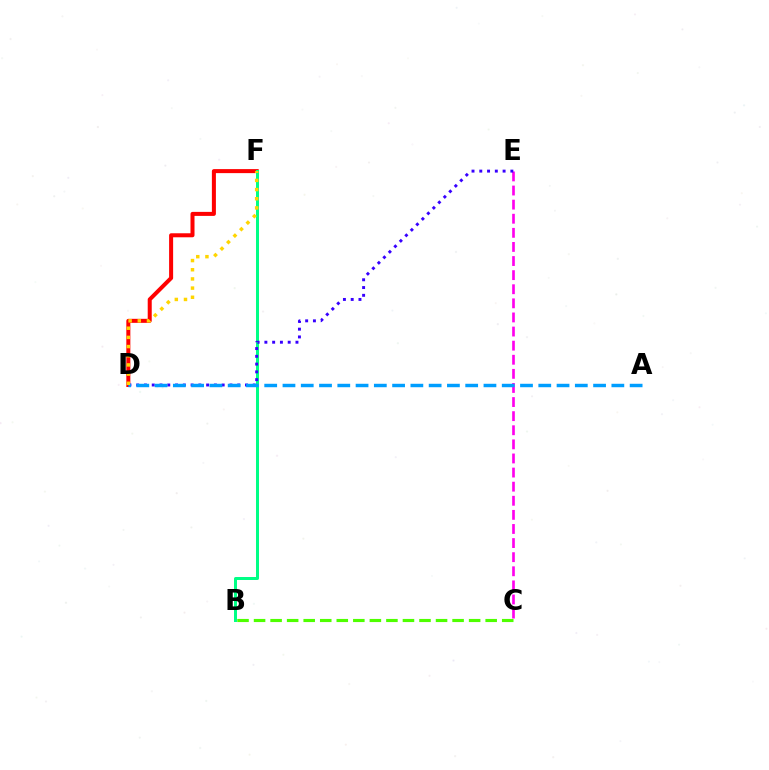{('C', 'E'): [{'color': '#ff00ed', 'line_style': 'dashed', 'thickness': 1.92}], ('D', 'F'): [{'color': '#ff0000', 'line_style': 'solid', 'thickness': 2.89}, {'color': '#ffd500', 'line_style': 'dotted', 'thickness': 2.49}], ('B', 'F'): [{'color': '#00ff86', 'line_style': 'solid', 'thickness': 2.16}], ('B', 'C'): [{'color': '#4fff00', 'line_style': 'dashed', 'thickness': 2.25}], ('D', 'E'): [{'color': '#3700ff', 'line_style': 'dotted', 'thickness': 2.11}], ('A', 'D'): [{'color': '#009eff', 'line_style': 'dashed', 'thickness': 2.48}]}